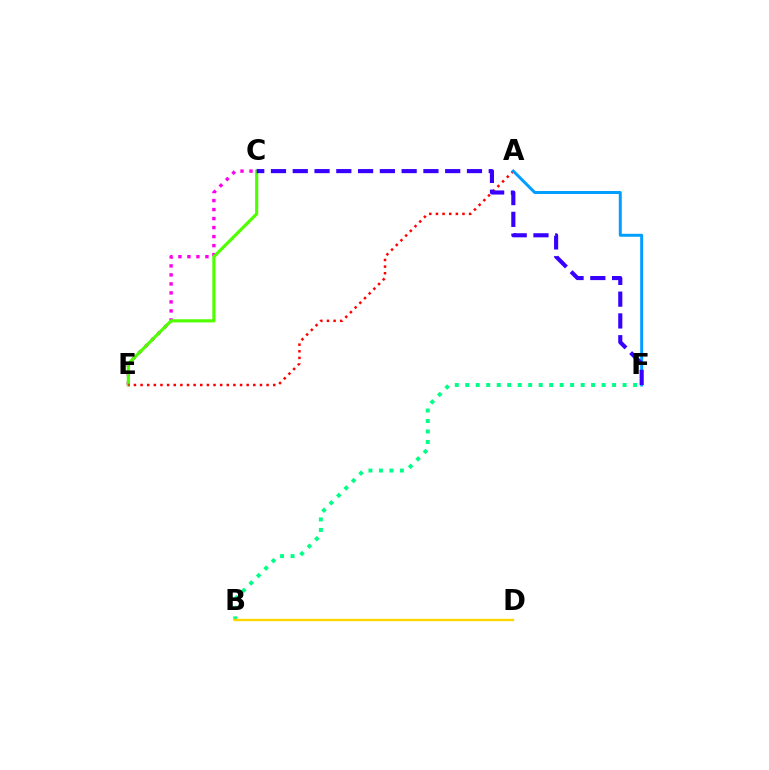{('C', 'E'): [{'color': '#ff00ed', 'line_style': 'dotted', 'thickness': 2.45}, {'color': '#4fff00', 'line_style': 'solid', 'thickness': 2.27}], ('B', 'F'): [{'color': '#00ff86', 'line_style': 'dotted', 'thickness': 2.85}], ('A', 'E'): [{'color': '#ff0000', 'line_style': 'dotted', 'thickness': 1.8}], ('A', 'F'): [{'color': '#009eff', 'line_style': 'solid', 'thickness': 2.14}], ('C', 'F'): [{'color': '#3700ff', 'line_style': 'dashed', 'thickness': 2.96}], ('B', 'D'): [{'color': '#ffd500', 'line_style': 'solid', 'thickness': 1.71}]}